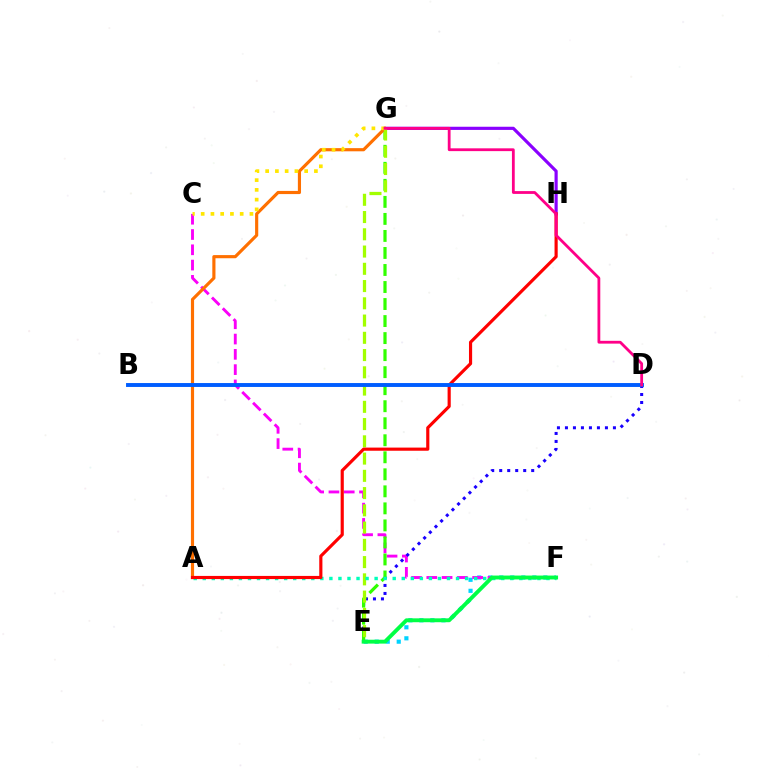{('E', 'F'): [{'color': '#00d3ff', 'line_style': 'dotted', 'thickness': 2.99}, {'color': '#00ff45', 'line_style': 'solid', 'thickness': 2.8}], ('C', 'F'): [{'color': '#fa00f9', 'line_style': 'dashed', 'thickness': 2.08}], ('D', 'E'): [{'color': '#1900ff', 'line_style': 'dotted', 'thickness': 2.17}], ('G', 'H'): [{'color': '#8a00ff', 'line_style': 'solid', 'thickness': 2.28}], ('E', 'G'): [{'color': '#31ff00', 'line_style': 'dashed', 'thickness': 2.31}, {'color': '#a2ff00', 'line_style': 'dashed', 'thickness': 2.34}], ('A', 'G'): [{'color': '#ff7000', 'line_style': 'solid', 'thickness': 2.27}], ('A', 'F'): [{'color': '#00ffbb', 'line_style': 'dotted', 'thickness': 2.46}], ('A', 'H'): [{'color': '#ff0000', 'line_style': 'solid', 'thickness': 2.27}], ('B', 'D'): [{'color': '#005dff', 'line_style': 'solid', 'thickness': 2.81}], ('C', 'G'): [{'color': '#ffe600', 'line_style': 'dotted', 'thickness': 2.65}], ('D', 'G'): [{'color': '#ff0088', 'line_style': 'solid', 'thickness': 2.01}]}